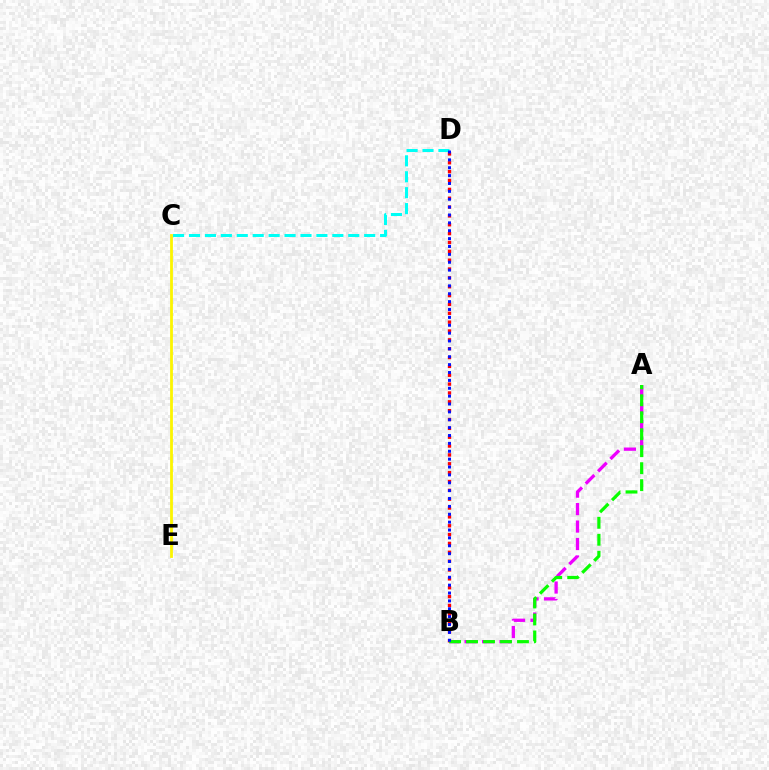{('C', 'E'): [{'color': '#fcf500', 'line_style': 'solid', 'thickness': 2.01}], ('B', 'D'): [{'color': '#ff0000', 'line_style': 'dotted', 'thickness': 2.41}, {'color': '#0010ff', 'line_style': 'dotted', 'thickness': 2.14}], ('A', 'B'): [{'color': '#ee00ff', 'line_style': 'dashed', 'thickness': 2.37}, {'color': '#08ff00', 'line_style': 'dashed', 'thickness': 2.31}], ('C', 'D'): [{'color': '#00fff6', 'line_style': 'dashed', 'thickness': 2.16}]}